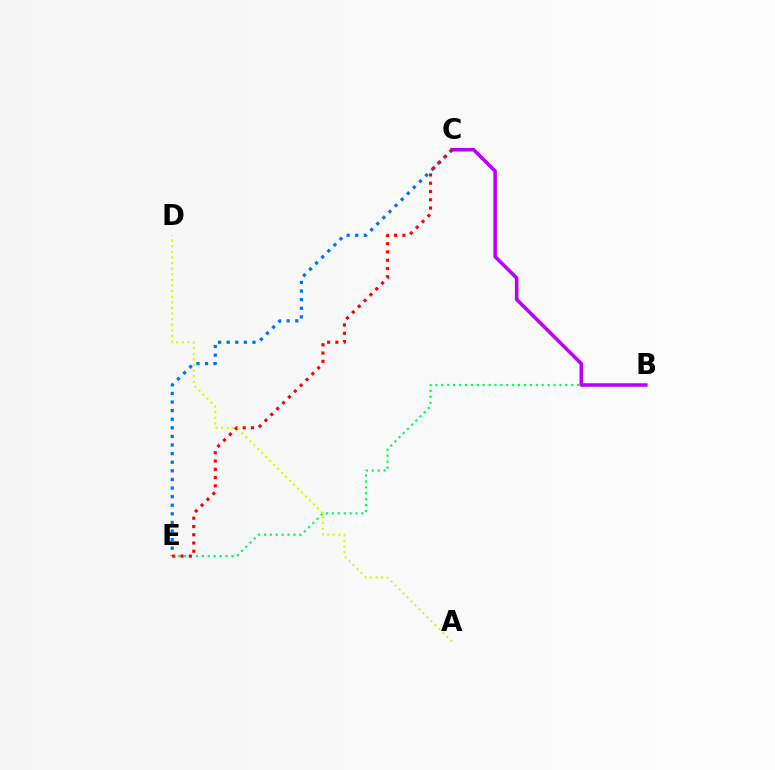{('C', 'E'): [{'color': '#0074ff', 'line_style': 'dotted', 'thickness': 2.34}, {'color': '#ff0000', 'line_style': 'dotted', 'thickness': 2.25}], ('B', 'E'): [{'color': '#00ff5c', 'line_style': 'dotted', 'thickness': 1.6}], ('A', 'D'): [{'color': '#d1ff00', 'line_style': 'dotted', 'thickness': 1.52}], ('B', 'C'): [{'color': '#b900ff', 'line_style': 'solid', 'thickness': 2.54}]}